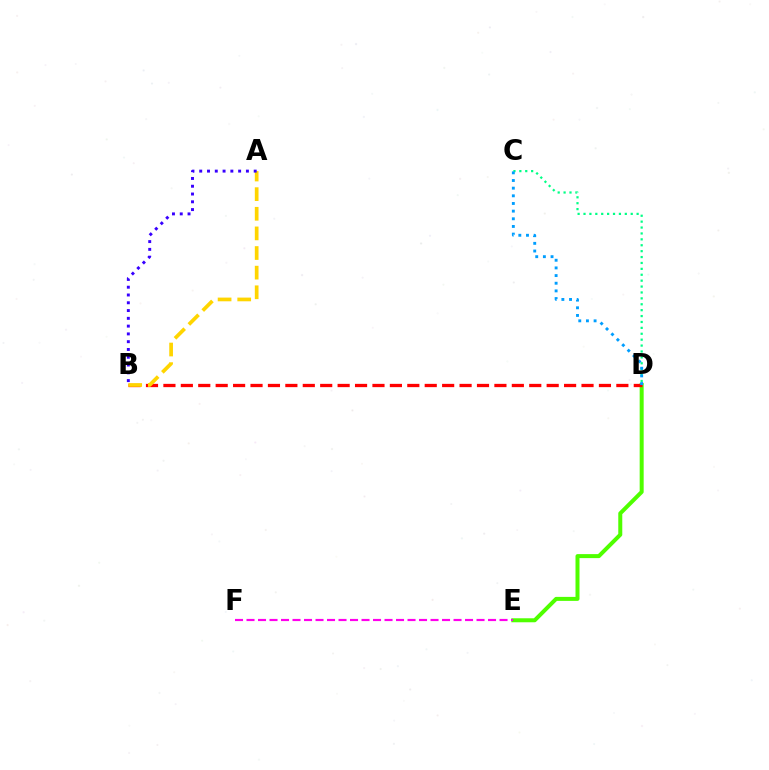{('D', 'E'): [{'color': '#4fff00', 'line_style': 'solid', 'thickness': 2.88}], ('B', 'D'): [{'color': '#ff0000', 'line_style': 'dashed', 'thickness': 2.37}], ('C', 'D'): [{'color': '#00ff86', 'line_style': 'dotted', 'thickness': 1.6}, {'color': '#009eff', 'line_style': 'dotted', 'thickness': 2.08}], ('E', 'F'): [{'color': '#ff00ed', 'line_style': 'dashed', 'thickness': 1.56}], ('A', 'B'): [{'color': '#ffd500', 'line_style': 'dashed', 'thickness': 2.67}, {'color': '#3700ff', 'line_style': 'dotted', 'thickness': 2.11}]}